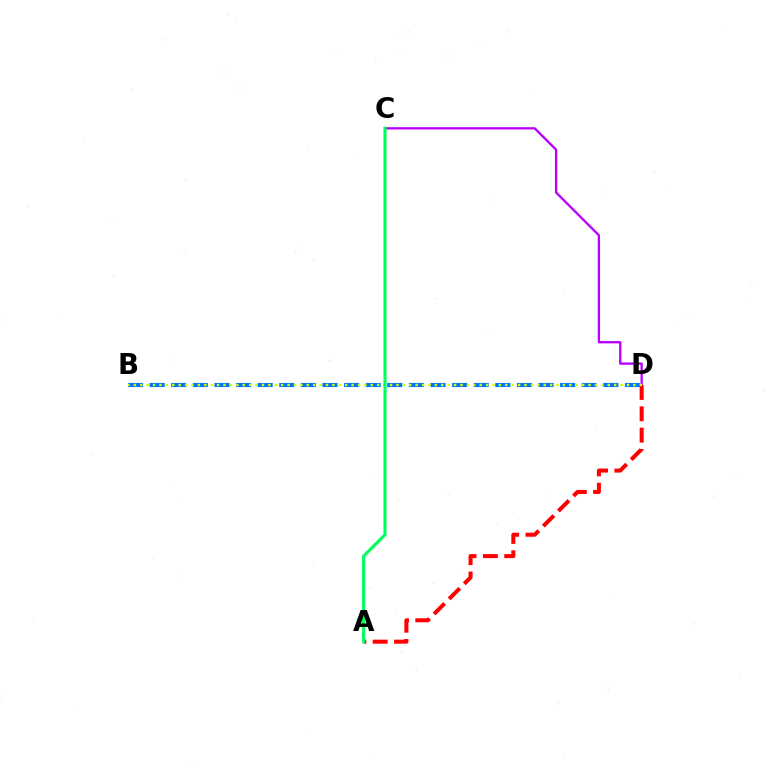{('C', 'D'): [{'color': '#b900ff', 'line_style': 'solid', 'thickness': 1.67}], ('A', 'D'): [{'color': '#ff0000', 'line_style': 'dashed', 'thickness': 2.9}], ('B', 'D'): [{'color': '#0074ff', 'line_style': 'dashed', 'thickness': 2.94}, {'color': '#d1ff00', 'line_style': 'dotted', 'thickness': 1.74}], ('A', 'C'): [{'color': '#00ff5c', 'line_style': 'solid', 'thickness': 2.24}]}